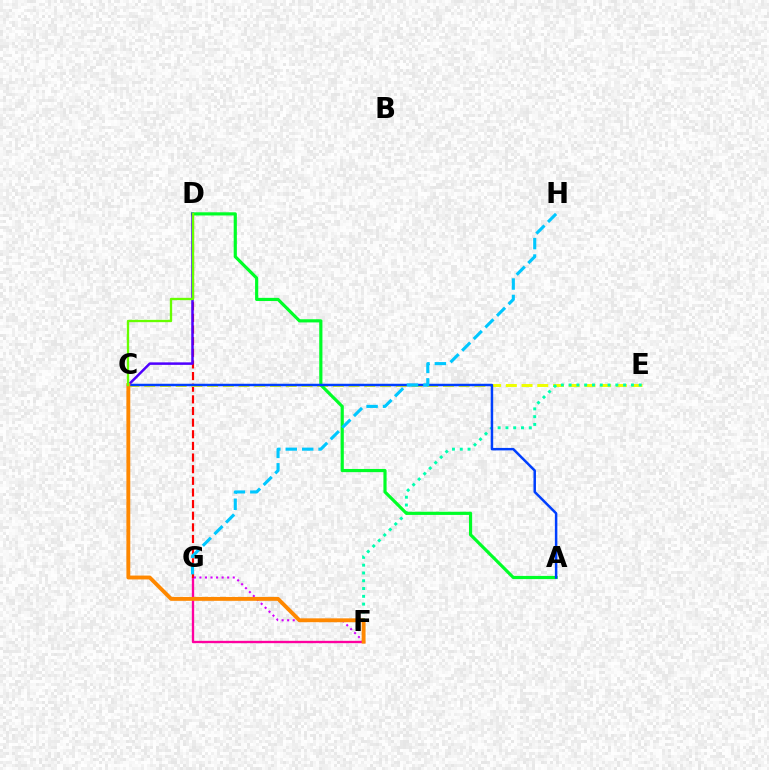{('F', 'G'): [{'color': '#ff00a0', 'line_style': 'solid', 'thickness': 1.68}, {'color': '#d600ff', 'line_style': 'dotted', 'thickness': 1.51}], ('D', 'G'): [{'color': '#ff0000', 'line_style': 'dashed', 'thickness': 1.58}], ('C', 'E'): [{'color': '#eeff00', 'line_style': 'dashed', 'thickness': 2.14}], ('E', 'F'): [{'color': '#00ffaf', 'line_style': 'dotted', 'thickness': 2.12}], ('A', 'D'): [{'color': '#00ff27', 'line_style': 'solid', 'thickness': 2.29}], ('A', 'C'): [{'color': '#003fff', 'line_style': 'solid', 'thickness': 1.79}], ('C', 'D'): [{'color': '#4f00ff', 'line_style': 'solid', 'thickness': 1.8}, {'color': '#66ff00', 'line_style': 'solid', 'thickness': 1.68}], ('G', 'H'): [{'color': '#00c7ff', 'line_style': 'dashed', 'thickness': 2.23}], ('C', 'F'): [{'color': '#ff8800', 'line_style': 'solid', 'thickness': 2.79}]}